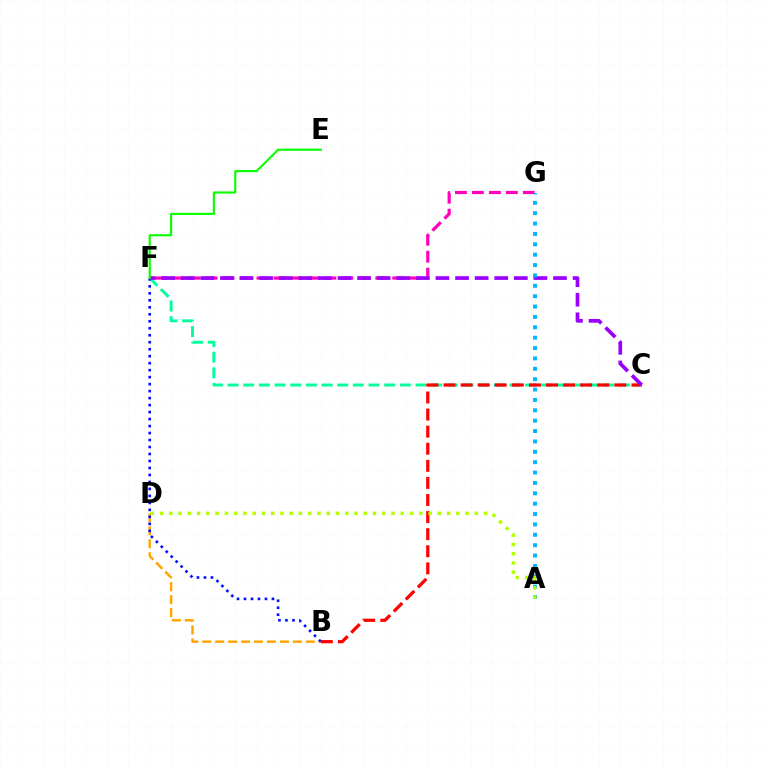{('B', 'D'): [{'color': '#ffa500', 'line_style': 'dashed', 'thickness': 1.76}], ('C', 'F'): [{'color': '#00ff9d', 'line_style': 'dashed', 'thickness': 2.13}, {'color': '#9b00ff', 'line_style': 'dashed', 'thickness': 2.66}], ('B', 'F'): [{'color': '#0010ff', 'line_style': 'dotted', 'thickness': 1.9}], ('F', 'G'): [{'color': '#ff00bd', 'line_style': 'dashed', 'thickness': 2.3}], ('B', 'C'): [{'color': '#ff0000', 'line_style': 'dashed', 'thickness': 2.32}], ('A', 'G'): [{'color': '#00b5ff', 'line_style': 'dotted', 'thickness': 2.82}], ('A', 'D'): [{'color': '#b3ff00', 'line_style': 'dotted', 'thickness': 2.52}], ('E', 'F'): [{'color': '#08ff00', 'line_style': 'solid', 'thickness': 1.54}]}